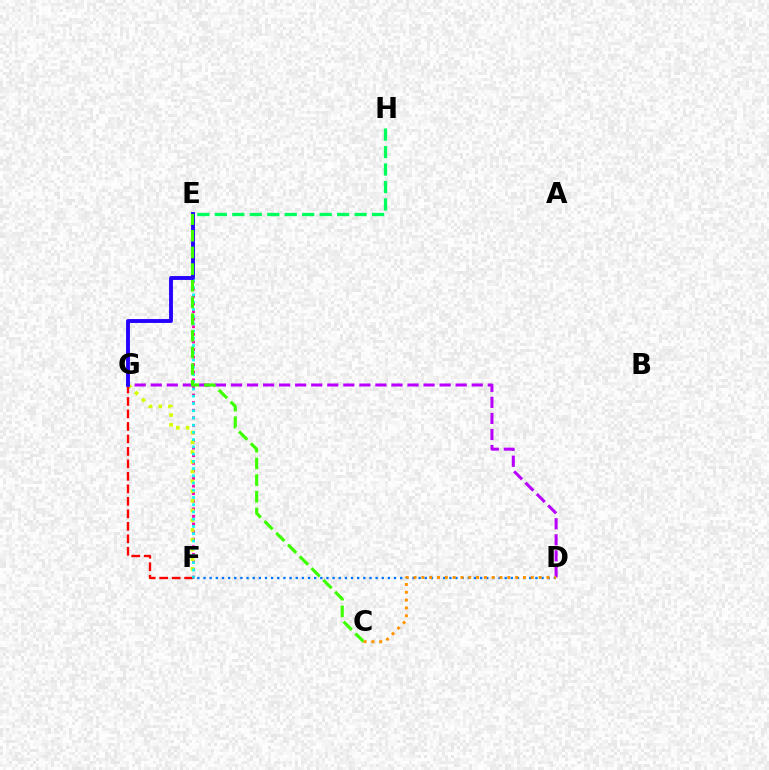{('D', 'G'): [{'color': '#b900ff', 'line_style': 'dashed', 'thickness': 2.18}], ('E', 'F'): [{'color': '#ff00ac', 'line_style': 'dotted', 'thickness': 2.06}, {'color': '#00fff6', 'line_style': 'dotted', 'thickness': 1.97}], ('E', 'H'): [{'color': '#00ff5c', 'line_style': 'dashed', 'thickness': 2.37}], ('F', 'G'): [{'color': '#d1ff00', 'line_style': 'dotted', 'thickness': 2.65}, {'color': '#ff0000', 'line_style': 'dashed', 'thickness': 1.7}], ('E', 'G'): [{'color': '#2500ff', 'line_style': 'solid', 'thickness': 2.79}], ('D', 'F'): [{'color': '#0074ff', 'line_style': 'dotted', 'thickness': 1.67}], ('C', 'E'): [{'color': '#3dff00', 'line_style': 'dashed', 'thickness': 2.26}], ('C', 'D'): [{'color': '#ff9400', 'line_style': 'dotted', 'thickness': 2.12}]}